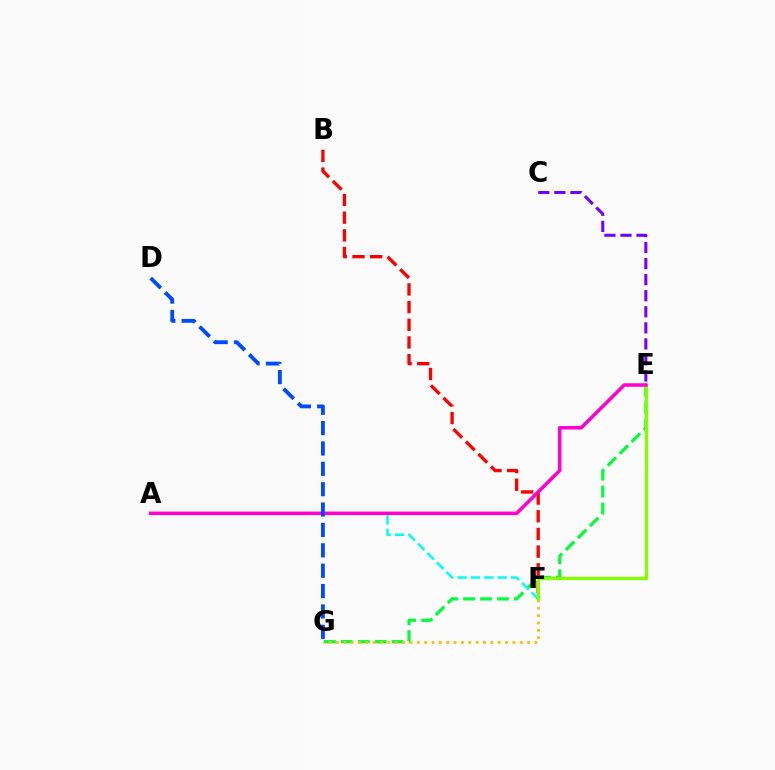{('E', 'G'): [{'color': '#00ff39', 'line_style': 'dashed', 'thickness': 2.3}], ('F', 'G'): [{'color': '#ffbd00', 'line_style': 'dotted', 'thickness': 2.0}], ('A', 'F'): [{'color': '#00fff6', 'line_style': 'dashed', 'thickness': 1.82}], ('B', 'F'): [{'color': '#ff0000', 'line_style': 'dashed', 'thickness': 2.4}], ('C', 'E'): [{'color': '#7200ff', 'line_style': 'dashed', 'thickness': 2.18}], ('E', 'F'): [{'color': '#84ff00', 'line_style': 'solid', 'thickness': 2.33}], ('A', 'E'): [{'color': '#ff00cf', 'line_style': 'solid', 'thickness': 2.54}], ('D', 'G'): [{'color': '#004bff', 'line_style': 'dashed', 'thickness': 2.77}]}